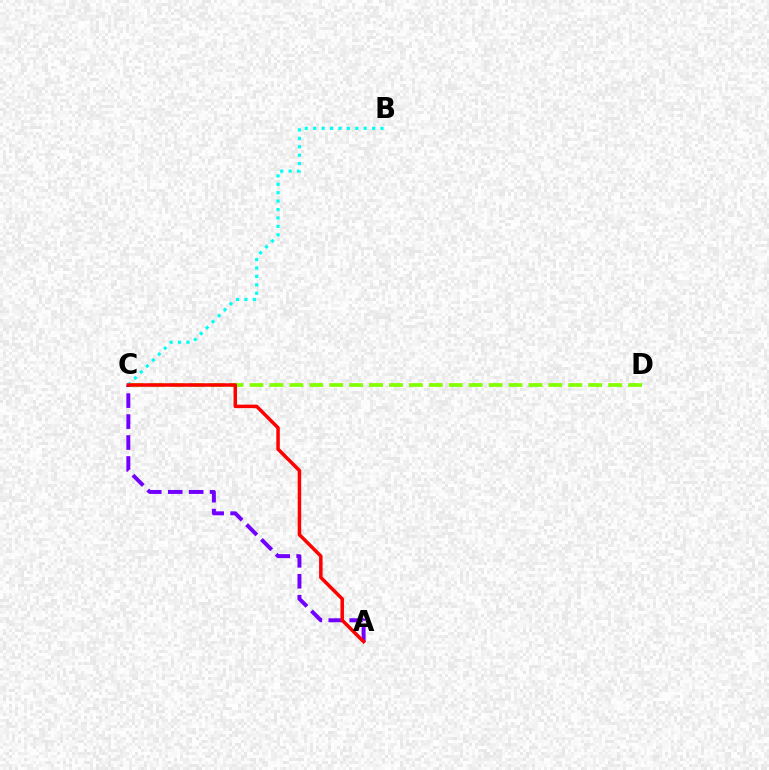{('B', 'C'): [{'color': '#00fff6', 'line_style': 'dotted', 'thickness': 2.29}], ('A', 'C'): [{'color': '#7200ff', 'line_style': 'dashed', 'thickness': 2.85}, {'color': '#ff0000', 'line_style': 'solid', 'thickness': 2.52}], ('C', 'D'): [{'color': '#84ff00', 'line_style': 'dashed', 'thickness': 2.71}]}